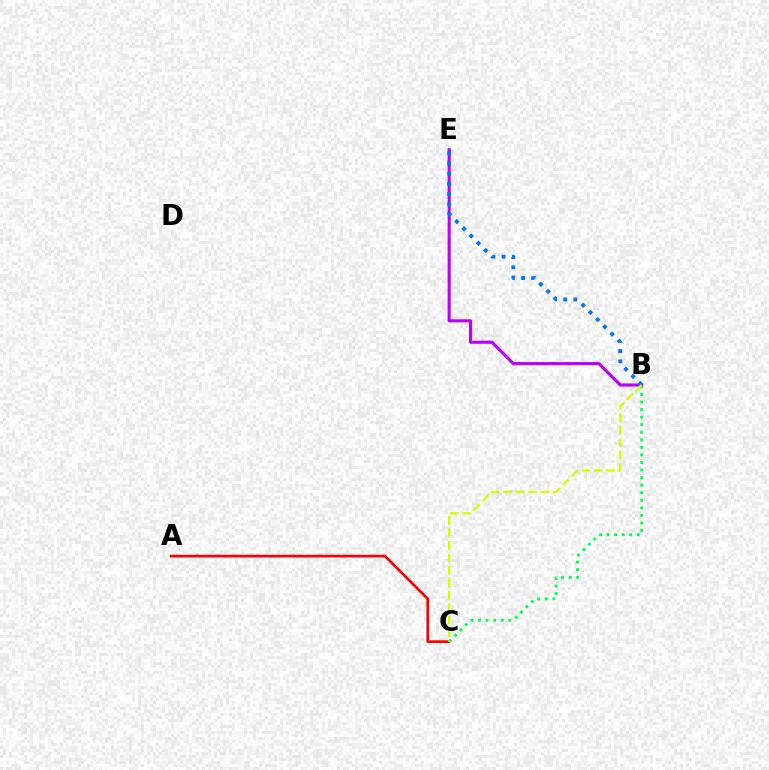{('A', 'C'): [{'color': '#ff0000', 'line_style': 'solid', 'thickness': 1.95}], ('B', 'C'): [{'color': '#00ff5c', 'line_style': 'dotted', 'thickness': 2.05}, {'color': '#d1ff00', 'line_style': 'dashed', 'thickness': 1.69}], ('B', 'E'): [{'color': '#b900ff', 'line_style': 'solid', 'thickness': 2.23}, {'color': '#0074ff', 'line_style': 'dotted', 'thickness': 2.77}]}